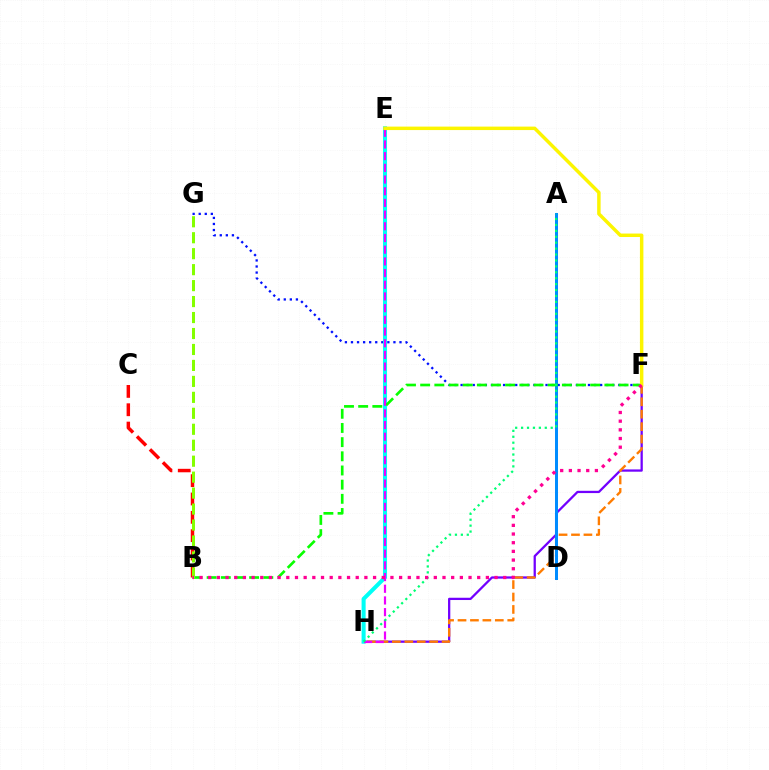{('F', 'H'): [{'color': '#7200ff', 'line_style': 'solid', 'thickness': 1.63}, {'color': '#ff7c00', 'line_style': 'dashed', 'thickness': 1.69}], ('F', 'G'): [{'color': '#0010ff', 'line_style': 'dotted', 'thickness': 1.65}], ('E', 'H'): [{'color': '#00fff6', 'line_style': 'solid', 'thickness': 2.91}, {'color': '#ee00ff', 'line_style': 'dashed', 'thickness': 1.59}], ('A', 'D'): [{'color': '#008cff', 'line_style': 'solid', 'thickness': 2.15}], ('B', 'F'): [{'color': '#08ff00', 'line_style': 'dashed', 'thickness': 1.93}, {'color': '#ff0094', 'line_style': 'dotted', 'thickness': 2.36}], ('B', 'C'): [{'color': '#ff0000', 'line_style': 'dashed', 'thickness': 2.49}], ('B', 'G'): [{'color': '#84ff00', 'line_style': 'dashed', 'thickness': 2.17}], ('E', 'F'): [{'color': '#fcf500', 'line_style': 'solid', 'thickness': 2.49}], ('A', 'H'): [{'color': '#00ff74', 'line_style': 'dotted', 'thickness': 1.61}]}